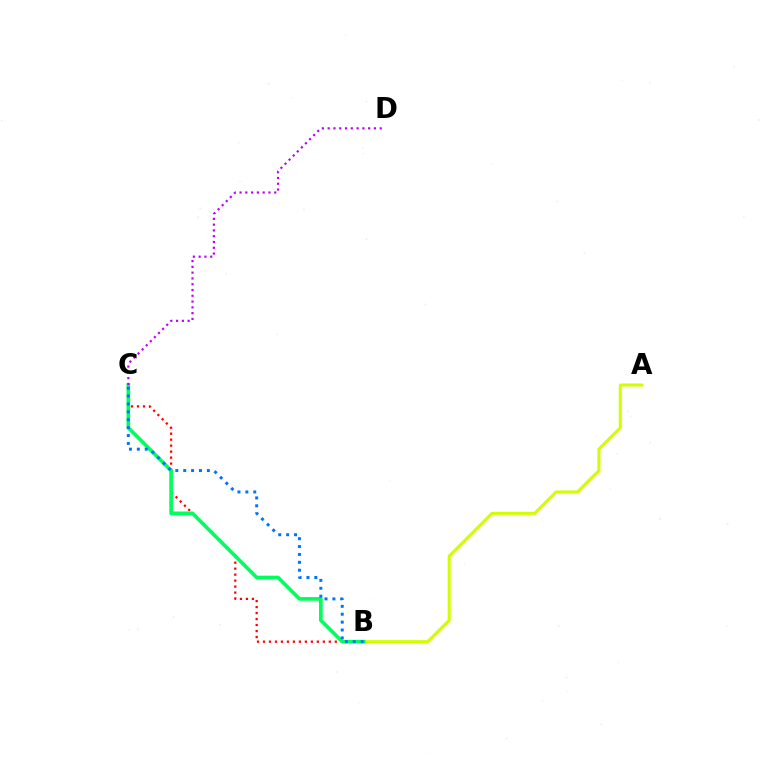{('B', 'C'): [{'color': '#ff0000', 'line_style': 'dotted', 'thickness': 1.63}, {'color': '#00ff5c', 'line_style': 'solid', 'thickness': 2.64}, {'color': '#0074ff', 'line_style': 'dotted', 'thickness': 2.14}], ('A', 'B'): [{'color': '#d1ff00', 'line_style': 'solid', 'thickness': 2.2}], ('C', 'D'): [{'color': '#b900ff', 'line_style': 'dotted', 'thickness': 1.57}]}